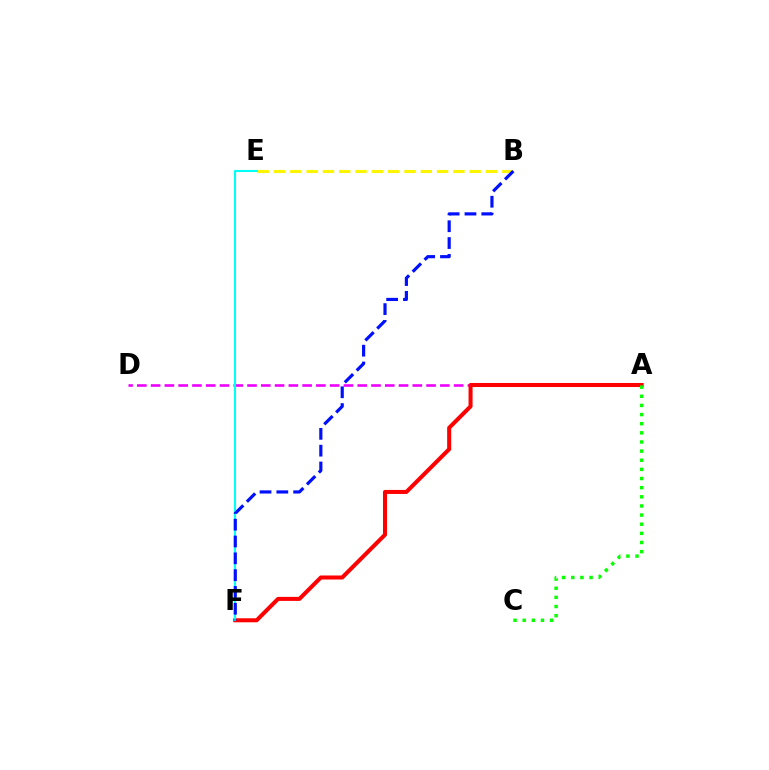{('A', 'D'): [{'color': '#ee00ff', 'line_style': 'dashed', 'thickness': 1.87}], ('A', 'F'): [{'color': '#ff0000', 'line_style': 'solid', 'thickness': 2.9}], ('A', 'C'): [{'color': '#08ff00', 'line_style': 'dotted', 'thickness': 2.48}], ('B', 'E'): [{'color': '#fcf500', 'line_style': 'dashed', 'thickness': 2.22}], ('E', 'F'): [{'color': '#00fff6', 'line_style': 'solid', 'thickness': 1.5}], ('B', 'F'): [{'color': '#0010ff', 'line_style': 'dashed', 'thickness': 2.28}]}